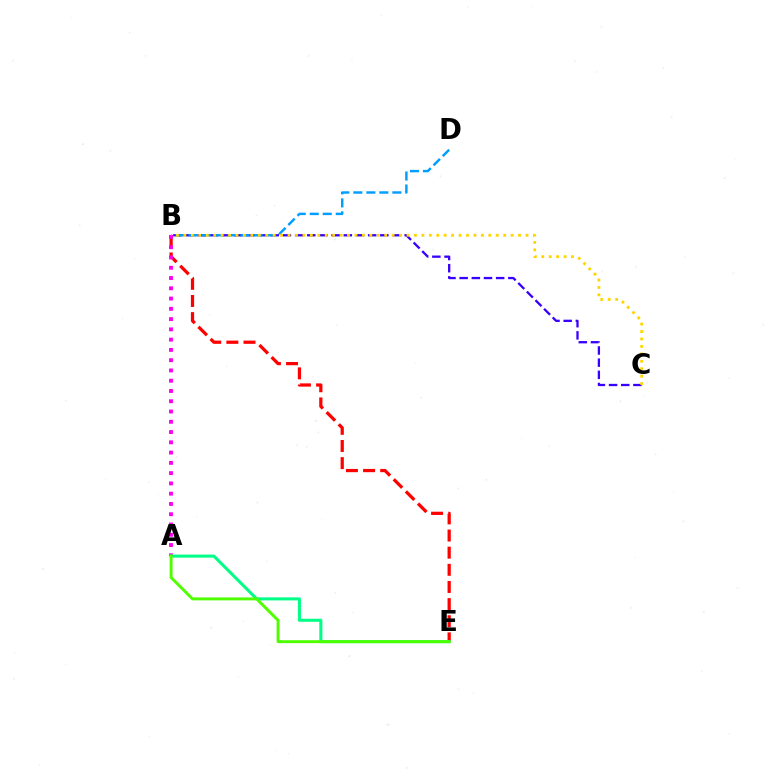{('B', 'E'): [{'color': '#ff0000', 'line_style': 'dashed', 'thickness': 2.33}], ('A', 'B'): [{'color': '#ff00ed', 'line_style': 'dotted', 'thickness': 2.79}], ('A', 'E'): [{'color': '#00ff86', 'line_style': 'solid', 'thickness': 2.19}, {'color': '#4fff00', 'line_style': 'solid', 'thickness': 2.11}], ('B', 'C'): [{'color': '#3700ff', 'line_style': 'dashed', 'thickness': 1.65}, {'color': '#ffd500', 'line_style': 'dotted', 'thickness': 2.02}], ('B', 'D'): [{'color': '#009eff', 'line_style': 'dashed', 'thickness': 1.77}]}